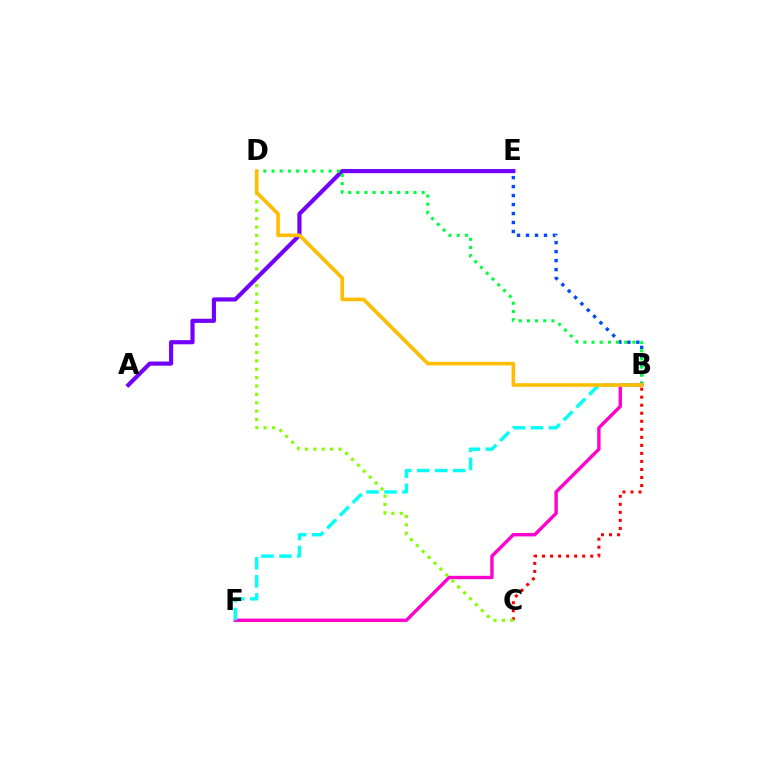{('B', 'C'): [{'color': '#ff0000', 'line_style': 'dotted', 'thickness': 2.18}], ('C', 'D'): [{'color': '#84ff00', 'line_style': 'dotted', 'thickness': 2.27}], ('B', 'E'): [{'color': '#004bff', 'line_style': 'dotted', 'thickness': 2.44}], ('B', 'F'): [{'color': '#ff00cf', 'line_style': 'solid', 'thickness': 2.43}, {'color': '#00fff6', 'line_style': 'dashed', 'thickness': 2.45}], ('A', 'E'): [{'color': '#7200ff', 'line_style': 'solid', 'thickness': 2.98}], ('B', 'D'): [{'color': '#00ff39', 'line_style': 'dotted', 'thickness': 2.22}, {'color': '#ffbd00', 'line_style': 'solid', 'thickness': 2.6}]}